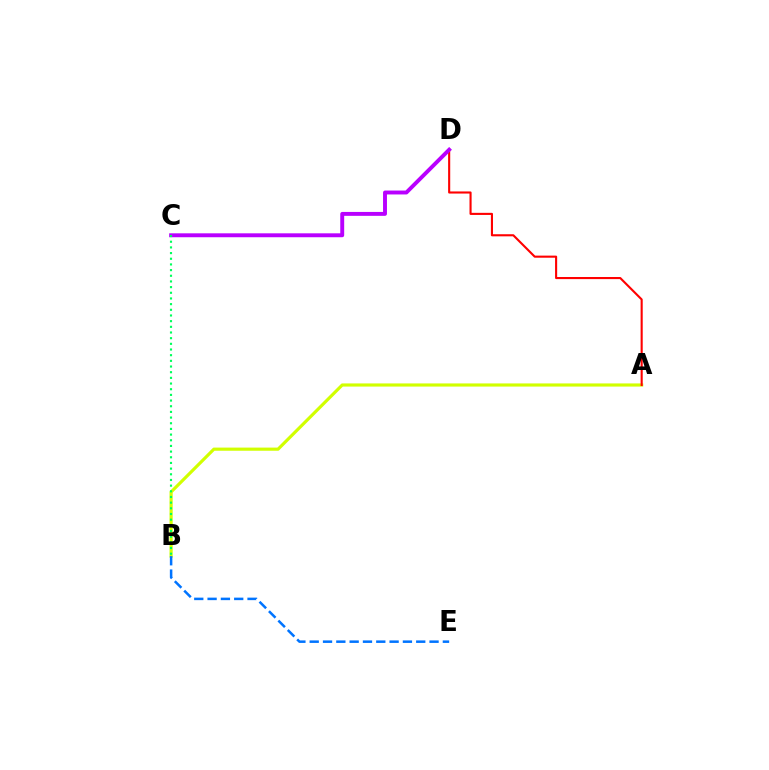{('A', 'B'): [{'color': '#d1ff00', 'line_style': 'solid', 'thickness': 2.27}], ('A', 'D'): [{'color': '#ff0000', 'line_style': 'solid', 'thickness': 1.52}], ('C', 'D'): [{'color': '#b900ff', 'line_style': 'solid', 'thickness': 2.82}], ('B', 'C'): [{'color': '#00ff5c', 'line_style': 'dotted', 'thickness': 1.54}], ('B', 'E'): [{'color': '#0074ff', 'line_style': 'dashed', 'thickness': 1.81}]}